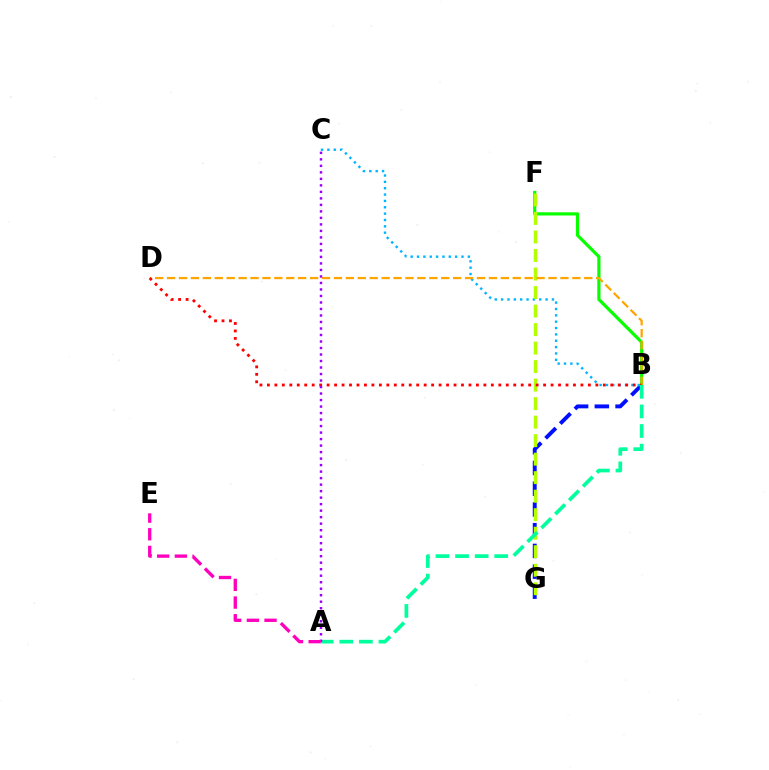{('B', 'G'): [{'color': '#0010ff', 'line_style': 'dashed', 'thickness': 2.82}], ('B', 'F'): [{'color': '#08ff00', 'line_style': 'solid', 'thickness': 2.3}], ('B', 'C'): [{'color': '#00b5ff', 'line_style': 'dotted', 'thickness': 1.73}], ('F', 'G'): [{'color': '#b3ff00', 'line_style': 'dashed', 'thickness': 2.51}], ('B', 'D'): [{'color': '#ffa500', 'line_style': 'dashed', 'thickness': 1.62}, {'color': '#ff0000', 'line_style': 'dotted', 'thickness': 2.03}], ('A', 'B'): [{'color': '#00ff9d', 'line_style': 'dashed', 'thickness': 2.66}], ('A', 'C'): [{'color': '#9b00ff', 'line_style': 'dotted', 'thickness': 1.77}], ('A', 'E'): [{'color': '#ff00bd', 'line_style': 'dashed', 'thickness': 2.4}]}